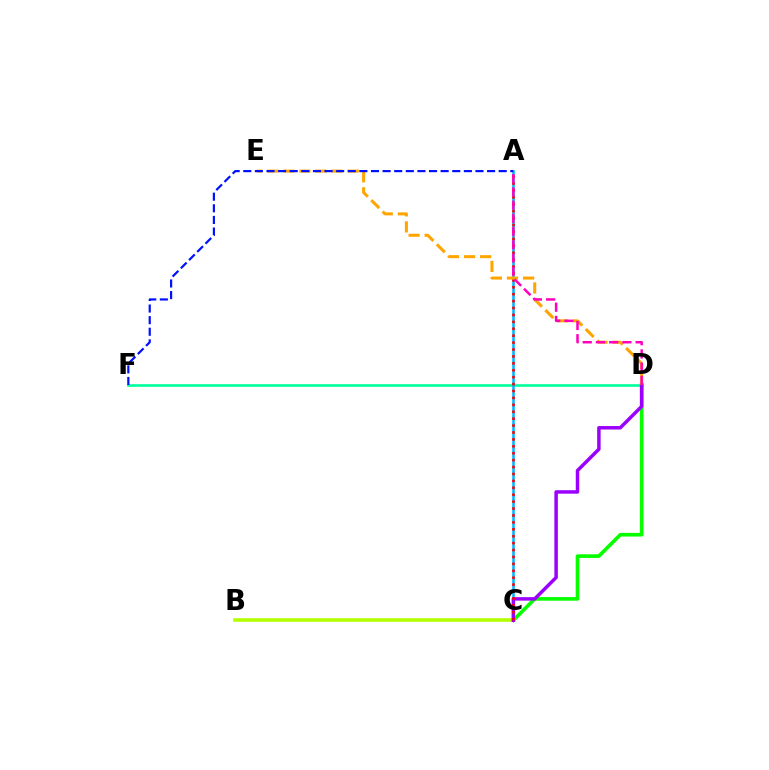{('D', 'F'): [{'color': '#00ff9d', 'line_style': 'solid', 'thickness': 1.9}], ('C', 'D'): [{'color': '#08ff00', 'line_style': 'solid', 'thickness': 2.62}, {'color': '#9b00ff', 'line_style': 'solid', 'thickness': 2.5}], ('B', 'C'): [{'color': '#b3ff00', 'line_style': 'solid', 'thickness': 2.59}], ('A', 'C'): [{'color': '#00b5ff', 'line_style': 'solid', 'thickness': 1.82}, {'color': '#ff0000', 'line_style': 'dotted', 'thickness': 1.88}], ('D', 'E'): [{'color': '#ffa500', 'line_style': 'dashed', 'thickness': 2.18}], ('A', 'D'): [{'color': '#ff00bd', 'line_style': 'dashed', 'thickness': 1.8}], ('A', 'F'): [{'color': '#0010ff', 'line_style': 'dashed', 'thickness': 1.58}]}